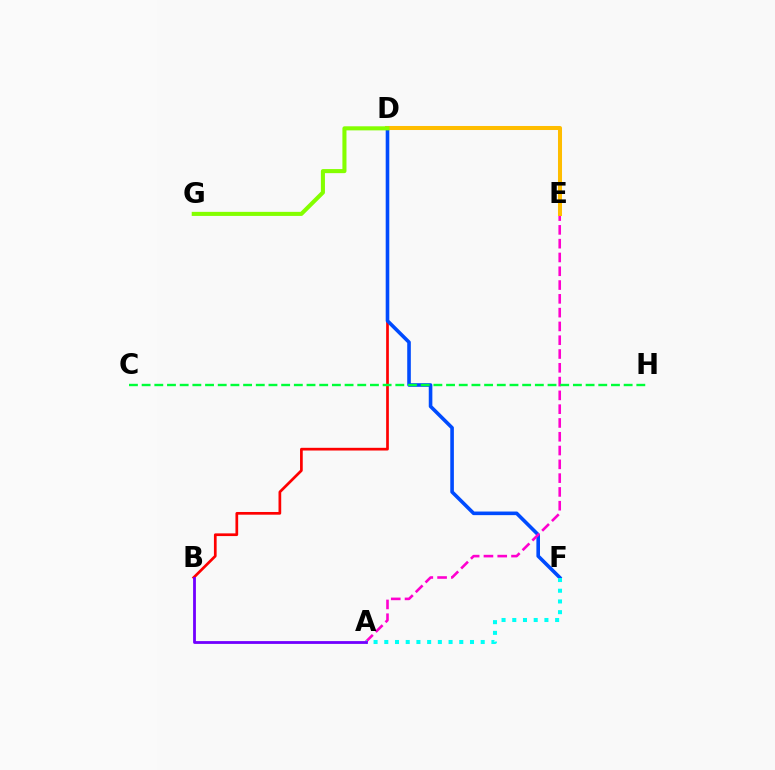{('B', 'D'): [{'color': '#ff0000', 'line_style': 'solid', 'thickness': 1.95}], ('D', 'F'): [{'color': '#004bff', 'line_style': 'solid', 'thickness': 2.59}], ('A', 'E'): [{'color': '#ff00cf', 'line_style': 'dashed', 'thickness': 1.87}], ('D', 'E'): [{'color': '#ffbd00', 'line_style': 'solid', 'thickness': 2.9}], ('A', 'F'): [{'color': '#00fff6', 'line_style': 'dotted', 'thickness': 2.91}], ('D', 'G'): [{'color': '#84ff00', 'line_style': 'solid', 'thickness': 2.93}], ('A', 'B'): [{'color': '#7200ff', 'line_style': 'solid', 'thickness': 2.02}], ('C', 'H'): [{'color': '#00ff39', 'line_style': 'dashed', 'thickness': 1.72}]}